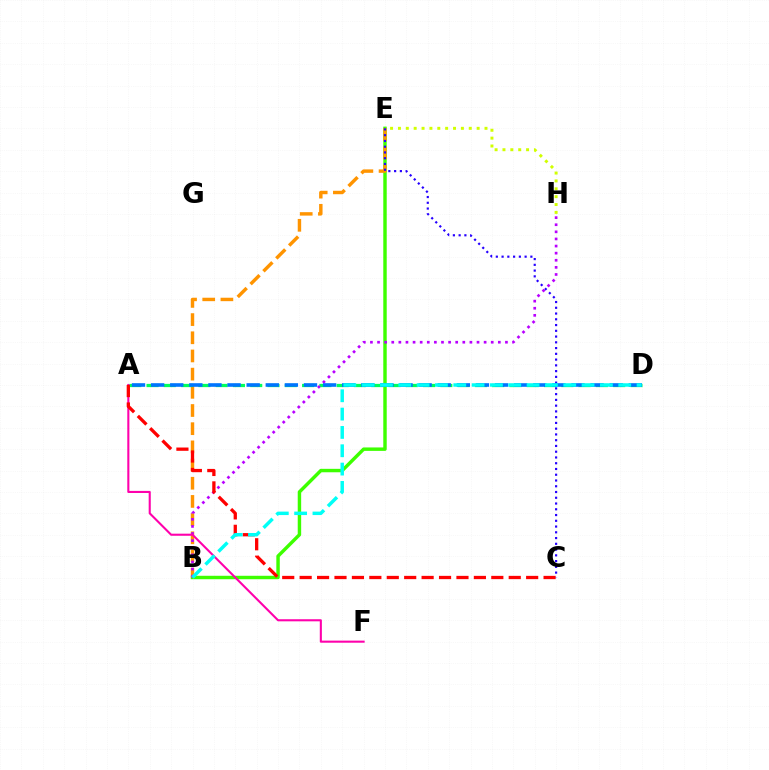{('B', 'E'): [{'color': '#3dff00', 'line_style': 'solid', 'thickness': 2.47}, {'color': '#ff9400', 'line_style': 'dashed', 'thickness': 2.47}], ('A', 'D'): [{'color': '#00ff5c', 'line_style': 'dashed', 'thickness': 2.35}, {'color': '#0074ff', 'line_style': 'dashed', 'thickness': 2.6}], ('B', 'H'): [{'color': '#b900ff', 'line_style': 'dotted', 'thickness': 1.93}], ('E', 'H'): [{'color': '#d1ff00', 'line_style': 'dotted', 'thickness': 2.14}], ('A', 'F'): [{'color': '#ff00ac', 'line_style': 'solid', 'thickness': 1.51}], ('A', 'C'): [{'color': '#ff0000', 'line_style': 'dashed', 'thickness': 2.37}], ('C', 'E'): [{'color': '#2500ff', 'line_style': 'dotted', 'thickness': 1.56}], ('B', 'D'): [{'color': '#00fff6', 'line_style': 'dashed', 'thickness': 2.49}]}